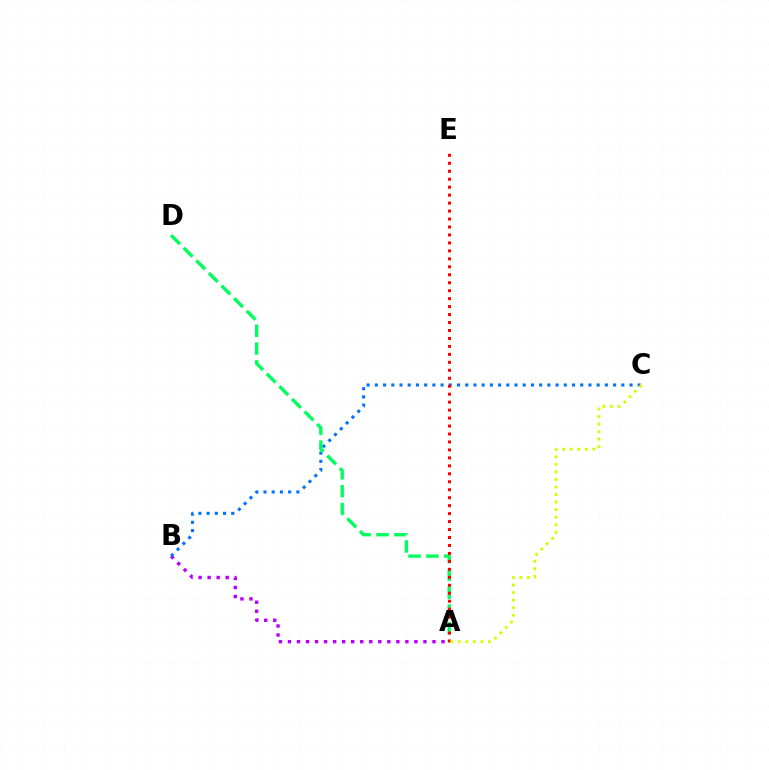{('A', 'B'): [{'color': '#b900ff', 'line_style': 'dotted', 'thickness': 2.45}], ('B', 'C'): [{'color': '#0074ff', 'line_style': 'dotted', 'thickness': 2.23}], ('A', 'D'): [{'color': '#00ff5c', 'line_style': 'dashed', 'thickness': 2.42}], ('A', 'E'): [{'color': '#ff0000', 'line_style': 'dotted', 'thickness': 2.16}], ('A', 'C'): [{'color': '#d1ff00', 'line_style': 'dotted', 'thickness': 2.05}]}